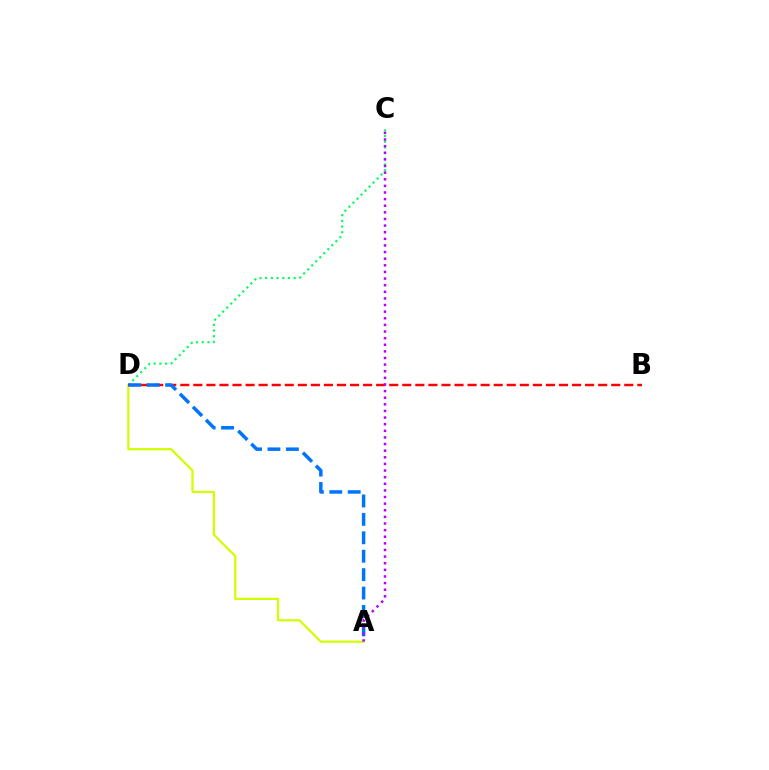{('C', 'D'): [{'color': '#00ff5c', 'line_style': 'dotted', 'thickness': 1.55}], ('A', 'D'): [{'color': '#d1ff00', 'line_style': 'solid', 'thickness': 1.61}, {'color': '#0074ff', 'line_style': 'dashed', 'thickness': 2.5}], ('B', 'D'): [{'color': '#ff0000', 'line_style': 'dashed', 'thickness': 1.77}], ('A', 'C'): [{'color': '#b900ff', 'line_style': 'dotted', 'thickness': 1.8}]}